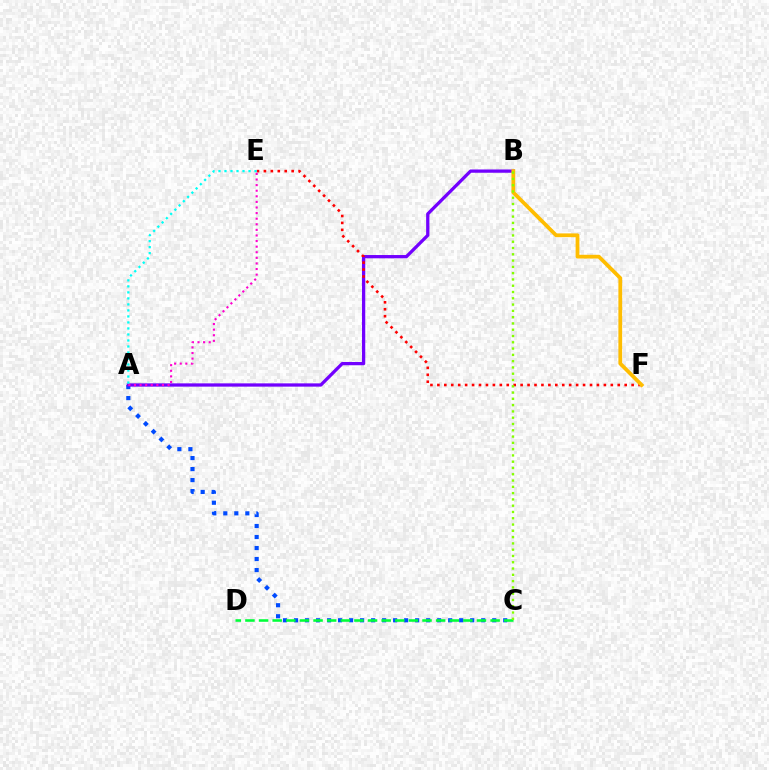{('A', 'C'): [{'color': '#004bff', 'line_style': 'dotted', 'thickness': 2.99}], ('A', 'B'): [{'color': '#7200ff', 'line_style': 'solid', 'thickness': 2.36}], ('C', 'D'): [{'color': '#00ff39', 'line_style': 'dashed', 'thickness': 1.85}], ('E', 'F'): [{'color': '#ff0000', 'line_style': 'dotted', 'thickness': 1.88}], ('A', 'E'): [{'color': '#ff00cf', 'line_style': 'dotted', 'thickness': 1.52}, {'color': '#00fff6', 'line_style': 'dotted', 'thickness': 1.63}], ('B', 'F'): [{'color': '#ffbd00', 'line_style': 'solid', 'thickness': 2.71}], ('B', 'C'): [{'color': '#84ff00', 'line_style': 'dotted', 'thickness': 1.71}]}